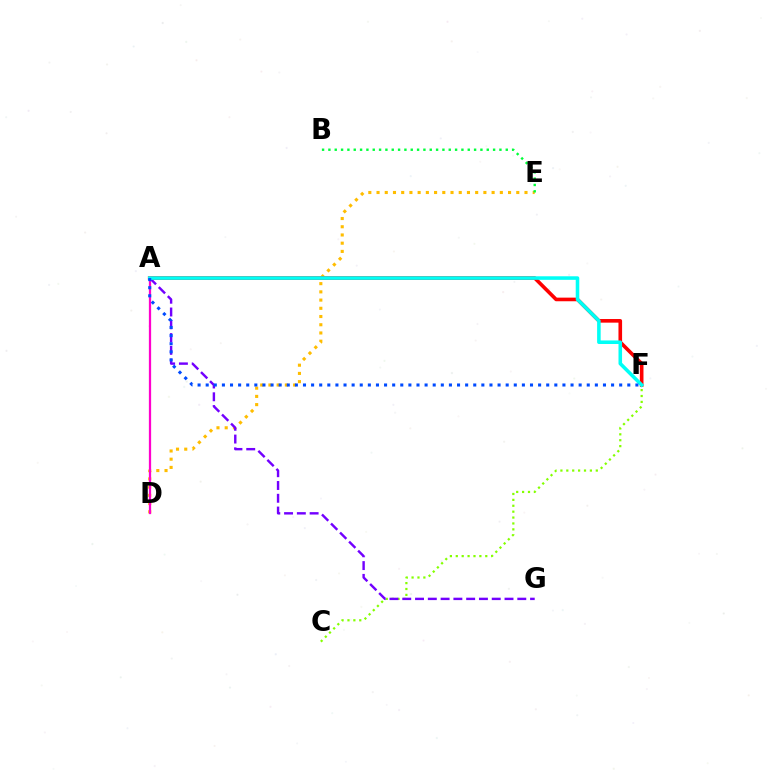{('D', 'E'): [{'color': '#ffbd00', 'line_style': 'dotted', 'thickness': 2.23}], ('A', 'F'): [{'color': '#ff0000', 'line_style': 'solid', 'thickness': 2.61}, {'color': '#00fff6', 'line_style': 'solid', 'thickness': 2.56}, {'color': '#004bff', 'line_style': 'dotted', 'thickness': 2.2}], ('A', 'D'): [{'color': '#ff00cf', 'line_style': 'solid', 'thickness': 1.63}], ('C', 'F'): [{'color': '#84ff00', 'line_style': 'dotted', 'thickness': 1.6}], ('A', 'G'): [{'color': '#7200ff', 'line_style': 'dashed', 'thickness': 1.74}], ('B', 'E'): [{'color': '#00ff39', 'line_style': 'dotted', 'thickness': 1.72}]}